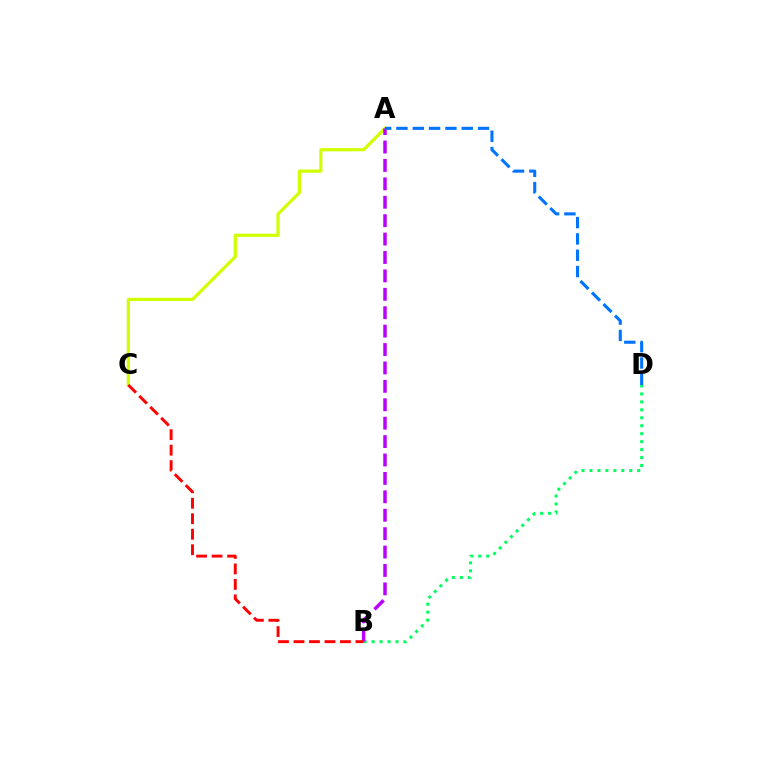{('A', 'C'): [{'color': '#d1ff00', 'line_style': 'solid', 'thickness': 2.31}], ('B', 'D'): [{'color': '#00ff5c', 'line_style': 'dotted', 'thickness': 2.16}], ('A', 'B'): [{'color': '#b900ff', 'line_style': 'dashed', 'thickness': 2.5}], ('B', 'C'): [{'color': '#ff0000', 'line_style': 'dashed', 'thickness': 2.1}], ('A', 'D'): [{'color': '#0074ff', 'line_style': 'dashed', 'thickness': 2.22}]}